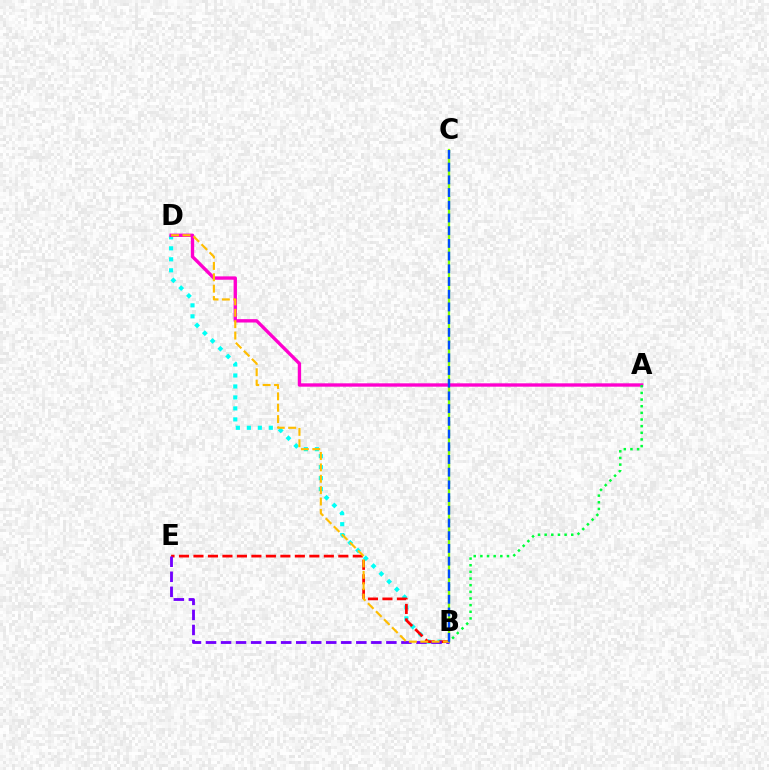{('B', 'D'): [{'color': '#00fff6', 'line_style': 'dotted', 'thickness': 2.98}, {'color': '#ffbd00', 'line_style': 'dashed', 'thickness': 1.55}], ('B', 'C'): [{'color': '#84ff00', 'line_style': 'solid', 'thickness': 1.66}, {'color': '#004bff', 'line_style': 'dashed', 'thickness': 1.73}], ('B', 'E'): [{'color': '#ff0000', 'line_style': 'dashed', 'thickness': 1.97}, {'color': '#7200ff', 'line_style': 'dashed', 'thickness': 2.04}], ('A', 'D'): [{'color': '#ff00cf', 'line_style': 'solid', 'thickness': 2.42}], ('A', 'B'): [{'color': '#00ff39', 'line_style': 'dotted', 'thickness': 1.81}]}